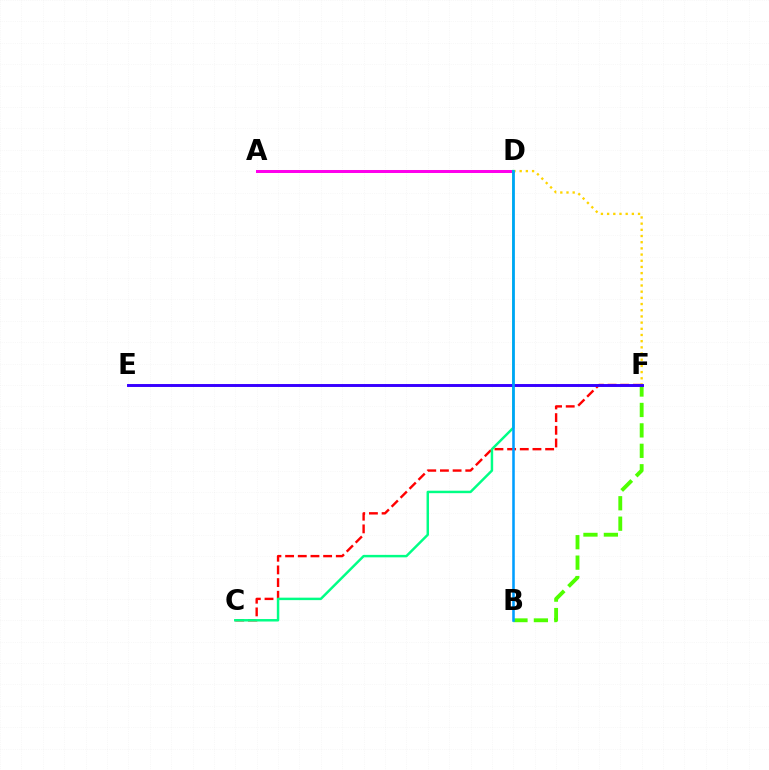{('B', 'F'): [{'color': '#4fff00', 'line_style': 'dashed', 'thickness': 2.78}], ('A', 'D'): [{'color': '#ff00ed', 'line_style': 'solid', 'thickness': 2.16}], ('C', 'F'): [{'color': '#ff0000', 'line_style': 'dashed', 'thickness': 1.72}], ('D', 'F'): [{'color': '#ffd500', 'line_style': 'dotted', 'thickness': 1.68}], ('C', 'D'): [{'color': '#00ff86', 'line_style': 'solid', 'thickness': 1.77}], ('E', 'F'): [{'color': '#3700ff', 'line_style': 'solid', 'thickness': 2.11}], ('B', 'D'): [{'color': '#009eff', 'line_style': 'solid', 'thickness': 1.85}]}